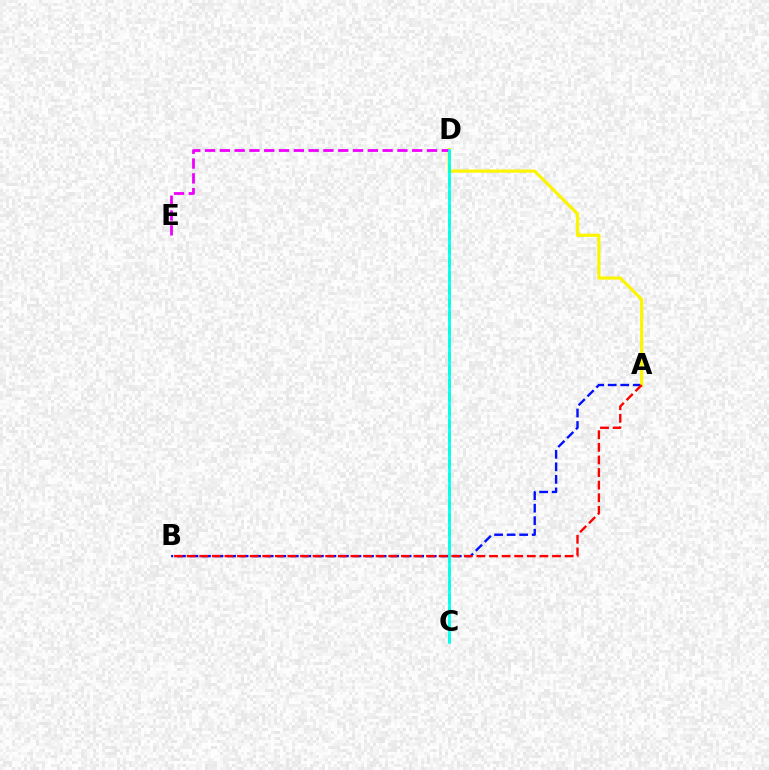{('A', 'B'): [{'color': '#0010ff', 'line_style': 'dashed', 'thickness': 1.7}, {'color': '#ff0000', 'line_style': 'dashed', 'thickness': 1.71}], ('A', 'D'): [{'color': '#fcf500', 'line_style': 'solid', 'thickness': 2.29}], ('C', 'D'): [{'color': '#08ff00', 'line_style': 'dashed', 'thickness': 1.83}, {'color': '#00fff6', 'line_style': 'solid', 'thickness': 1.94}], ('D', 'E'): [{'color': '#ee00ff', 'line_style': 'dashed', 'thickness': 2.01}]}